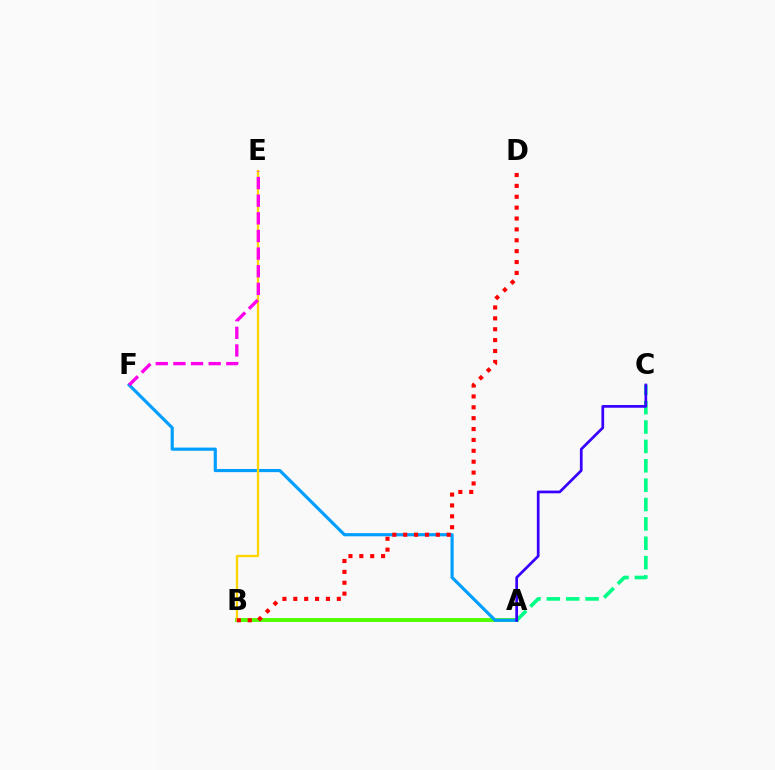{('A', 'B'): [{'color': '#4fff00', 'line_style': 'solid', 'thickness': 2.8}], ('A', 'F'): [{'color': '#009eff', 'line_style': 'solid', 'thickness': 2.28}], ('B', 'E'): [{'color': '#ffd500', 'line_style': 'solid', 'thickness': 1.67}], ('A', 'C'): [{'color': '#00ff86', 'line_style': 'dashed', 'thickness': 2.63}, {'color': '#3700ff', 'line_style': 'solid', 'thickness': 1.96}], ('E', 'F'): [{'color': '#ff00ed', 'line_style': 'dashed', 'thickness': 2.4}], ('B', 'D'): [{'color': '#ff0000', 'line_style': 'dotted', 'thickness': 2.96}]}